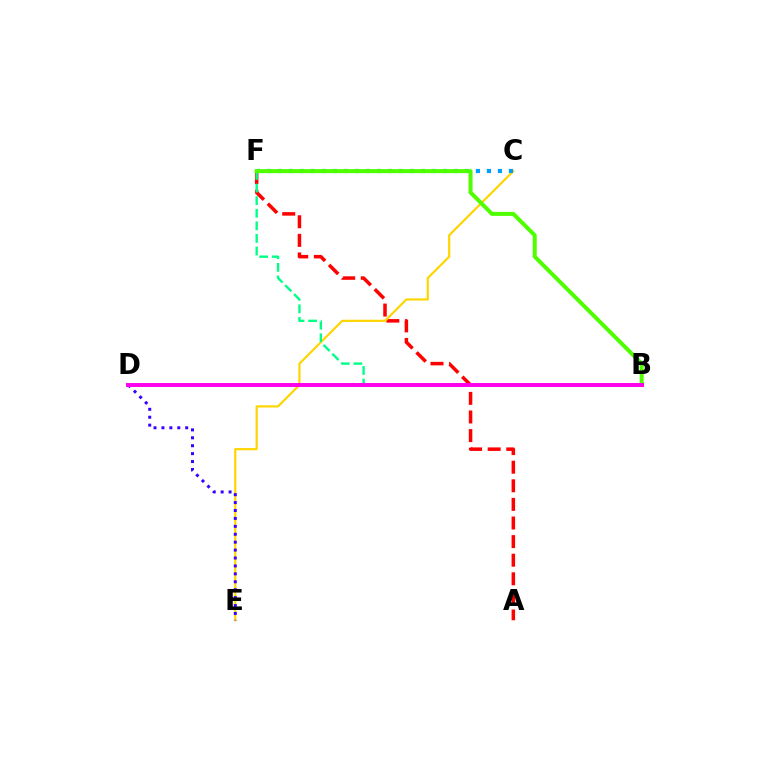{('A', 'F'): [{'color': '#ff0000', 'line_style': 'dashed', 'thickness': 2.53}], ('C', 'E'): [{'color': '#ffd500', 'line_style': 'solid', 'thickness': 1.58}], ('B', 'F'): [{'color': '#00ff86', 'line_style': 'dashed', 'thickness': 1.71}, {'color': '#4fff00', 'line_style': 'solid', 'thickness': 2.89}], ('D', 'E'): [{'color': '#3700ff', 'line_style': 'dotted', 'thickness': 2.15}], ('C', 'F'): [{'color': '#009eff', 'line_style': 'dotted', 'thickness': 2.99}], ('B', 'D'): [{'color': '#ff00ed', 'line_style': 'solid', 'thickness': 2.84}]}